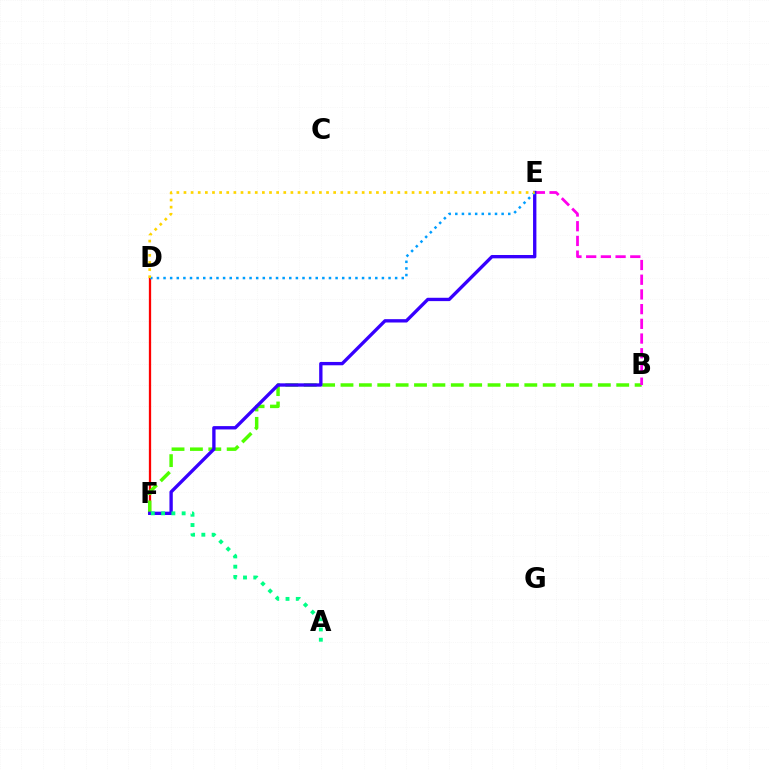{('D', 'F'): [{'color': '#ff0000', 'line_style': 'solid', 'thickness': 1.64}], ('B', 'F'): [{'color': '#4fff00', 'line_style': 'dashed', 'thickness': 2.5}], ('B', 'E'): [{'color': '#ff00ed', 'line_style': 'dashed', 'thickness': 2.0}], ('E', 'F'): [{'color': '#3700ff', 'line_style': 'solid', 'thickness': 2.41}], ('D', 'E'): [{'color': '#009eff', 'line_style': 'dotted', 'thickness': 1.8}, {'color': '#ffd500', 'line_style': 'dotted', 'thickness': 1.94}], ('A', 'F'): [{'color': '#00ff86', 'line_style': 'dotted', 'thickness': 2.79}]}